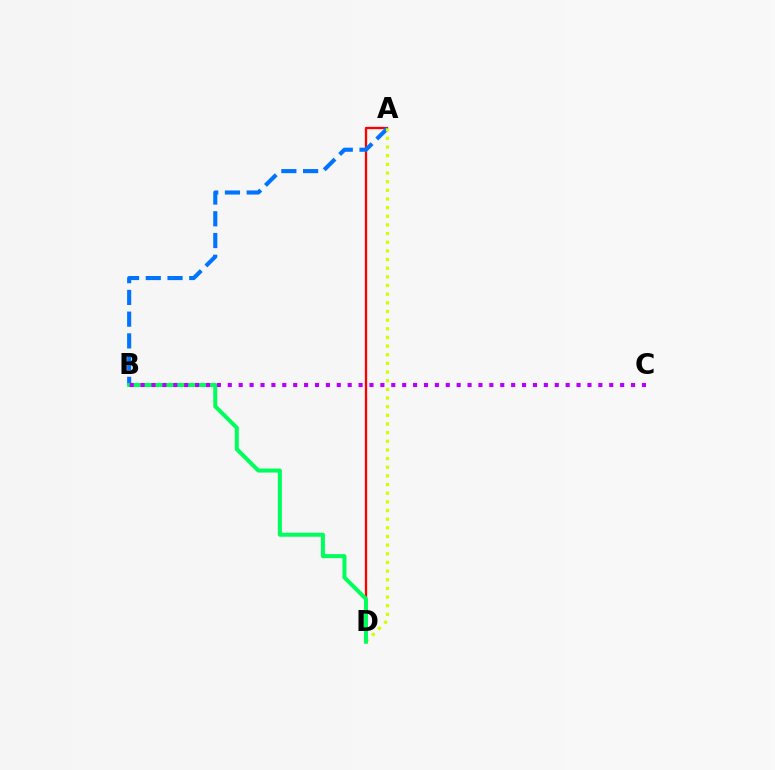{('A', 'D'): [{'color': '#ff0000', 'line_style': 'solid', 'thickness': 1.66}, {'color': '#d1ff00', 'line_style': 'dotted', 'thickness': 2.35}], ('A', 'B'): [{'color': '#0074ff', 'line_style': 'dashed', 'thickness': 2.95}], ('B', 'D'): [{'color': '#00ff5c', 'line_style': 'solid', 'thickness': 2.9}], ('B', 'C'): [{'color': '#b900ff', 'line_style': 'dotted', 'thickness': 2.96}]}